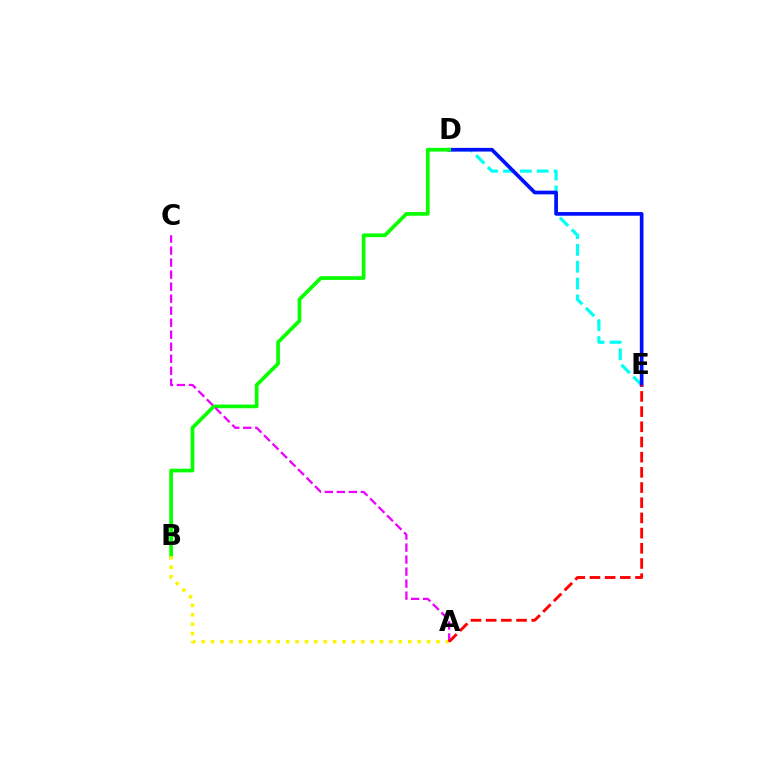{('D', 'E'): [{'color': '#00fff6', 'line_style': 'dashed', 'thickness': 2.29}, {'color': '#0010ff', 'line_style': 'solid', 'thickness': 2.65}], ('B', 'D'): [{'color': '#08ff00', 'line_style': 'solid', 'thickness': 2.65}], ('A', 'B'): [{'color': '#fcf500', 'line_style': 'dotted', 'thickness': 2.55}], ('A', 'C'): [{'color': '#ee00ff', 'line_style': 'dashed', 'thickness': 1.63}], ('A', 'E'): [{'color': '#ff0000', 'line_style': 'dashed', 'thickness': 2.06}]}